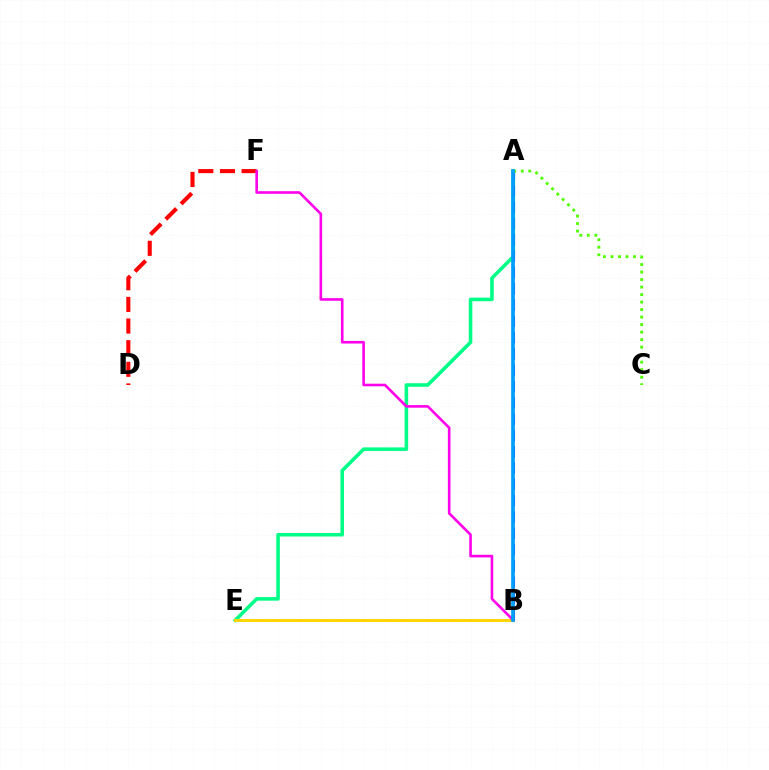{('D', 'F'): [{'color': '#ff0000', 'line_style': 'dashed', 'thickness': 2.94}], ('A', 'E'): [{'color': '#00ff86', 'line_style': 'solid', 'thickness': 2.57}], ('B', 'E'): [{'color': '#ffd500', 'line_style': 'solid', 'thickness': 2.11}], ('A', 'B'): [{'color': '#3700ff', 'line_style': 'dashed', 'thickness': 2.21}, {'color': '#009eff', 'line_style': 'solid', 'thickness': 2.65}], ('B', 'F'): [{'color': '#ff00ed', 'line_style': 'solid', 'thickness': 1.89}], ('A', 'C'): [{'color': '#4fff00', 'line_style': 'dotted', 'thickness': 2.04}]}